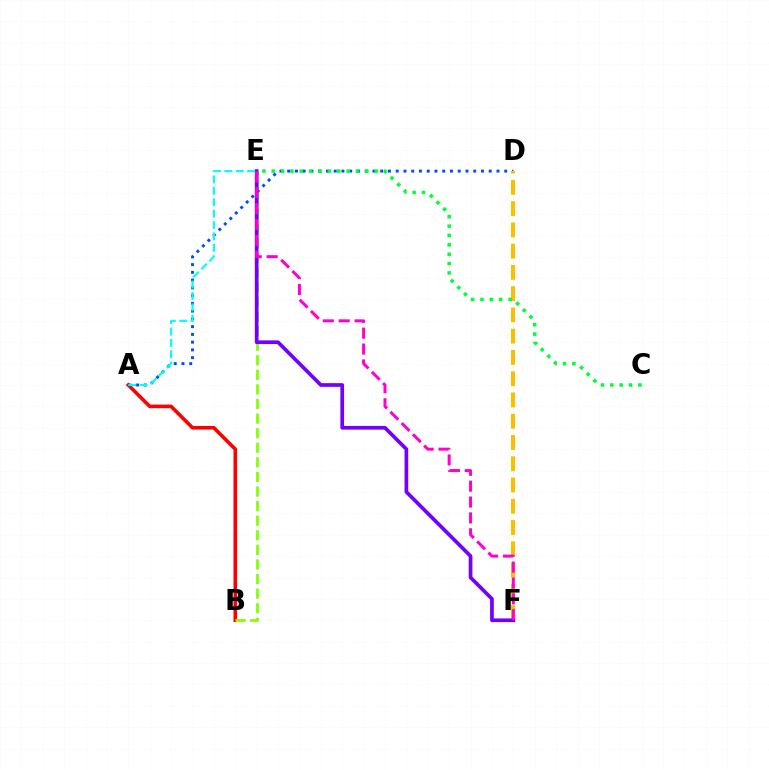{('A', 'B'): [{'color': '#ff0000', 'line_style': 'solid', 'thickness': 2.59}], ('A', 'D'): [{'color': '#004bff', 'line_style': 'dotted', 'thickness': 2.11}], ('D', 'F'): [{'color': '#ffbd00', 'line_style': 'dashed', 'thickness': 2.89}], ('B', 'E'): [{'color': '#84ff00', 'line_style': 'dashed', 'thickness': 1.98}], ('E', 'F'): [{'color': '#7200ff', 'line_style': 'solid', 'thickness': 2.66}, {'color': '#ff00cf', 'line_style': 'dashed', 'thickness': 2.16}], ('A', 'E'): [{'color': '#00fff6', 'line_style': 'dashed', 'thickness': 1.55}], ('C', 'E'): [{'color': '#00ff39', 'line_style': 'dotted', 'thickness': 2.54}]}